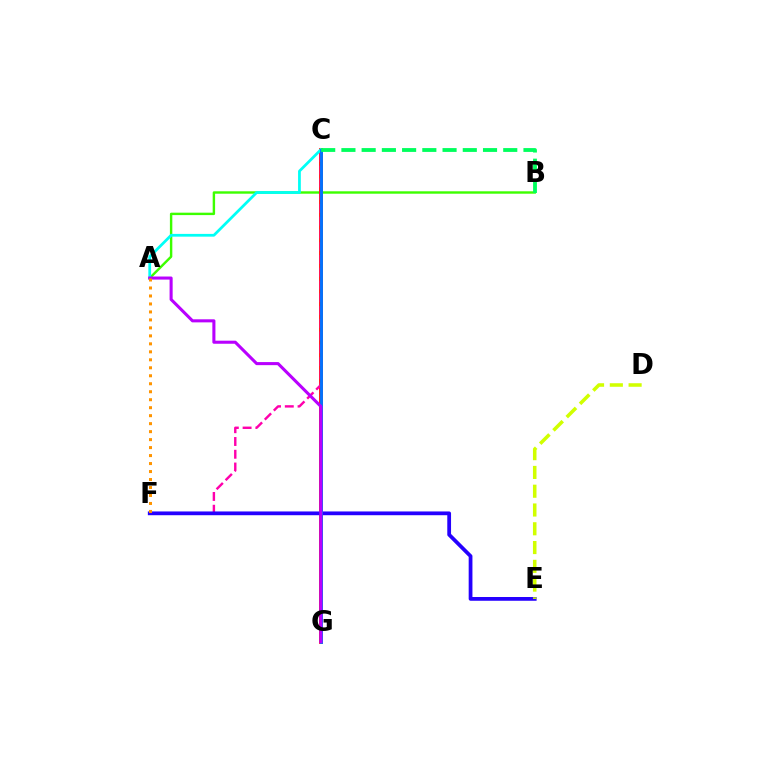{('A', 'B'): [{'color': '#3dff00', 'line_style': 'solid', 'thickness': 1.74}], ('C', 'G'): [{'color': '#ff0000', 'line_style': 'solid', 'thickness': 2.7}, {'color': '#0074ff', 'line_style': 'solid', 'thickness': 2.06}], ('C', 'F'): [{'color': '#ff00ac', 'line_style': 'dashed', 'thickness': 1.73}], ('A', 'C'): [{'color': '#00fff6', 'line_style': 'solid', 'thickness': 1.99}], ('E', 'F'): [{'color': '#2500ff', 'line_style': 'solid', 'thickness': 2.71}], ('D', 'E'): [{'color': '#d1ff00', 'line_style': 'dashed', 'thickness': 2.55}], ('A', 'G'): [{'color': '#b900ff', 'line_style': 'solid', 'thickness': 2.21}], ('B', 'C'): [{'color': '#00ff5c', 'line_style': 'dashed', 'thickness': 2.75}], ('A', 'F'): [{'color': '#ff9400', 'line_style': 'dotted', 'thickness': 2.17}]}